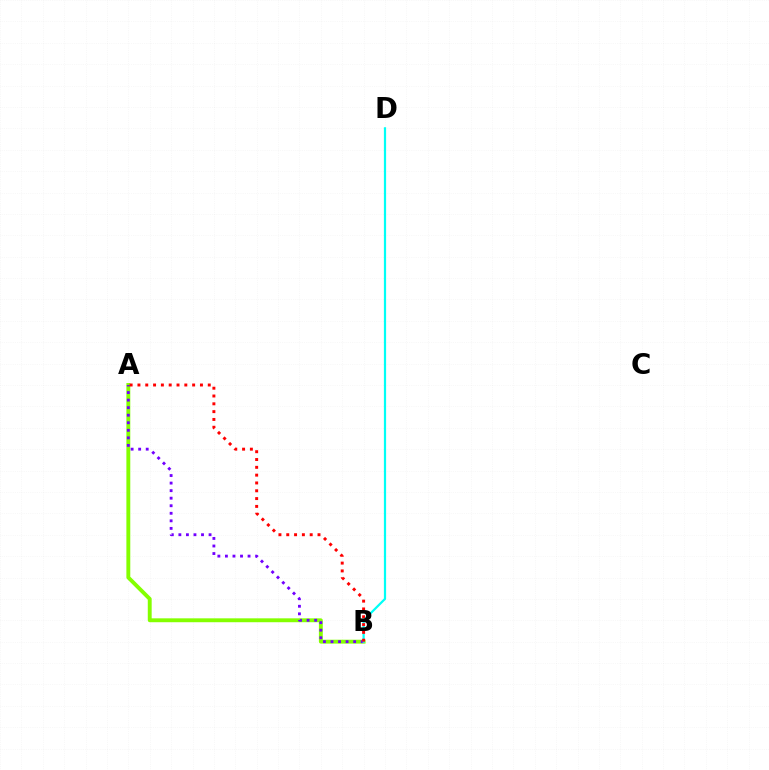{('A', 'B'): [{'color': '#84ff00', 'line_style': 'solid', 'thickness': 2.8}, {'color': '#7200ff', 'line_style': 'dotted', 'thickness': 2.05}, {'color': '#ff0000', 'line_style': 'dotted', 'thickness': 2.12}], ('B', 'D'): [{'color': '#00fff6', 'line_style': 'solid', 'thickness': 1.6}]}